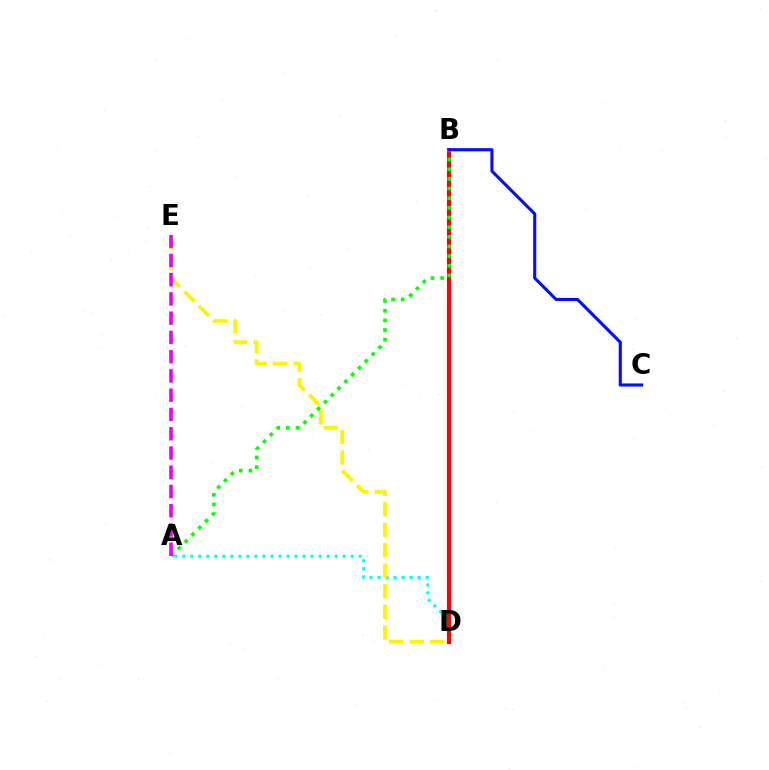{('A', 'D'): [{'color': '#00fff6', 'line_style': 'dotted', 'thickness': 2.18}], ('D', 'E'): [{'color': '#fcf500', 'line_style': 'dashed', 'thickness': 2.79}], ('B', 'D'): [{'color': '#ff0000', 'line_style': 'solid', 'thickness': 2.98}], ('A', 'B'): [{'color': '#08ff00', 'line_style': 'dotted', 'thickness': 2.62}], ('A', 'E'): [{'color': '#ee00ff', 'line_style': 'dashed', 'thickness': 2.62}], ('B', 'C'): [{'color': '#0010ff', 'line_style': 'solid', 'thickness': 2.23}]}